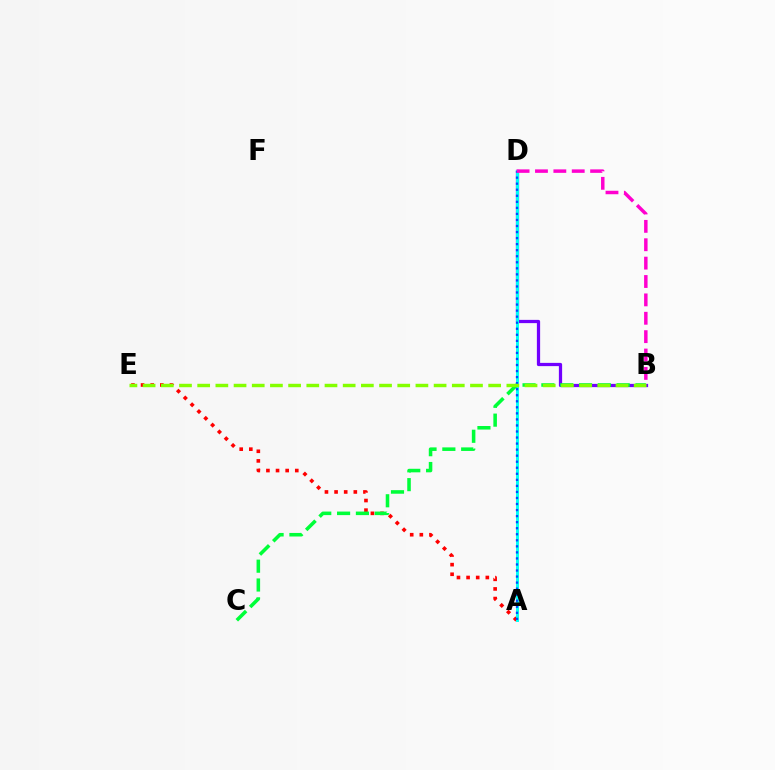{('A', 'E'): [{'color': '#ff0000', 'line_style': 'dotted', 'thickness': 2.61}], ('B', 'D'): [{'color': '#7200ff', 'line_style': 'solid', 'thickness': 2.33}, {'color': '#ff00cf', 'line_style': 'dashed', 'thickness': 2.5}], ('A', 'D'): [{'color': '#ffbd00', 'line_style': 'dotted', 'thickness': 1.97}, {'color': '#00fff6', 'line_style': 'solid', 'thickness': 2.11}, {'color': '#004bff', 'line_style': 'dotted', 'thickness': 1.64}], ('B', 'C'): [{'color': '#00ff39', 'line_style': 'dashed', 'thickness': 2.56}], ('B', 'E'): [{'color': '#84ff00', 'line_style': 'dashed', 'thickness': 2.47}]}